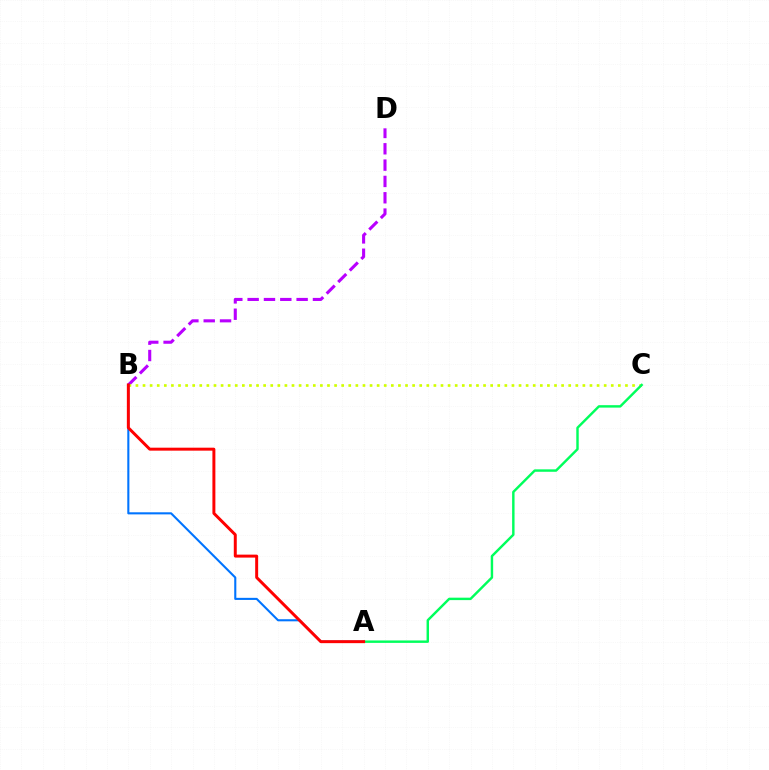{('B', 'D'): [{'color': '#b900ff', 'line_style': 'dashed', 'thickness': 2.22}], ('B', 'C'): [{'color': '#d1ff00', 'line_style': 'dotted', 'thickness': 1.93}], ('A', 'B'): [{'color': '#0074ff', 'line_style': 'solid', 'thickness': 1.51}, {'color': '#ff0000', 'line_style': 'solid', 'thickness': 2.14}], ('A', 'C'): [{'color': '#00ff5c', 'line_style': 'solid', 'thickness': 1.75}]}